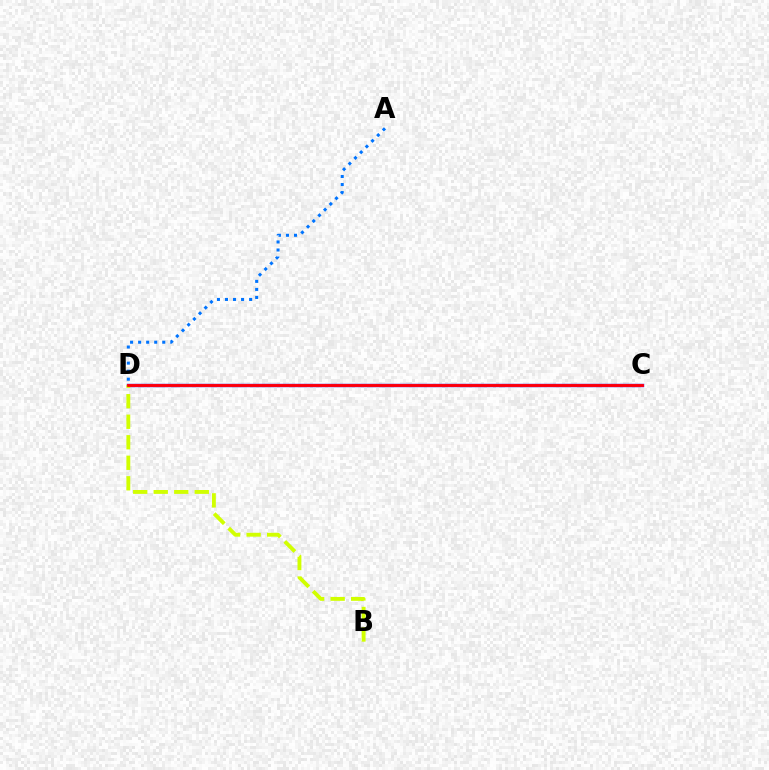{('C', 'D'): [{'color': '#00ff5c', 'line_style': 'solid', 'thickness': 2.33}, {'color': '#b900ff', 'line_style': 'solid', 'thickness': 2.44}, {'color': '#ff0000', 'line_style': 'solid', 'thickness': 2.0}], ('B', 'D'): [{'color': '#d1ff00', 'line_style': 'dashed', 'thickness': 2.79}], ('A', 'D'): [{'color': '#0074ff', 'line_style': 'dotted', 'thickness': 2.19}]}